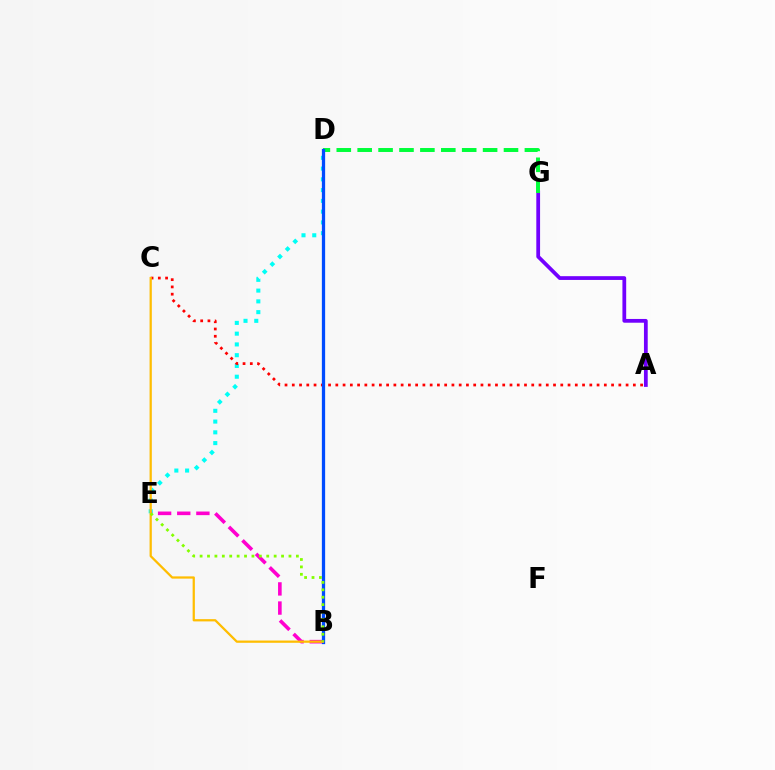{('A', 'G'): [{'color': '#7200ff', 'line_style': 'solid', 'thickness': 2.71}], ('D', 'E'): [{'color': '#00fff6', 'line_style': 'dotted', 'thickness': 2.92}], ('A', 'C'): [{'color': '#ff0000', 'line_style': 'dotted', 'thickness': 1.97}], ('B', 'E'): [{'color': '#ff00cf', 'line_style': 'dashed', 'thickness': 2.6}, {'color': '#84ff00', 'line_style': 'dotted', 'thickness': 2.01}], ('D', 'G'): [{'color': '#00ff39', 'line_style': 'dashed', 'thickness': 2.84}], ('B', 'D'): [{'color': '#004bff', 'line_style': 'solid', 'thickness': 2.35}], ('B', 'C'): [{'color': '#ffbd00', 'line_style': 'solid', 'thickness': 1.62}]}